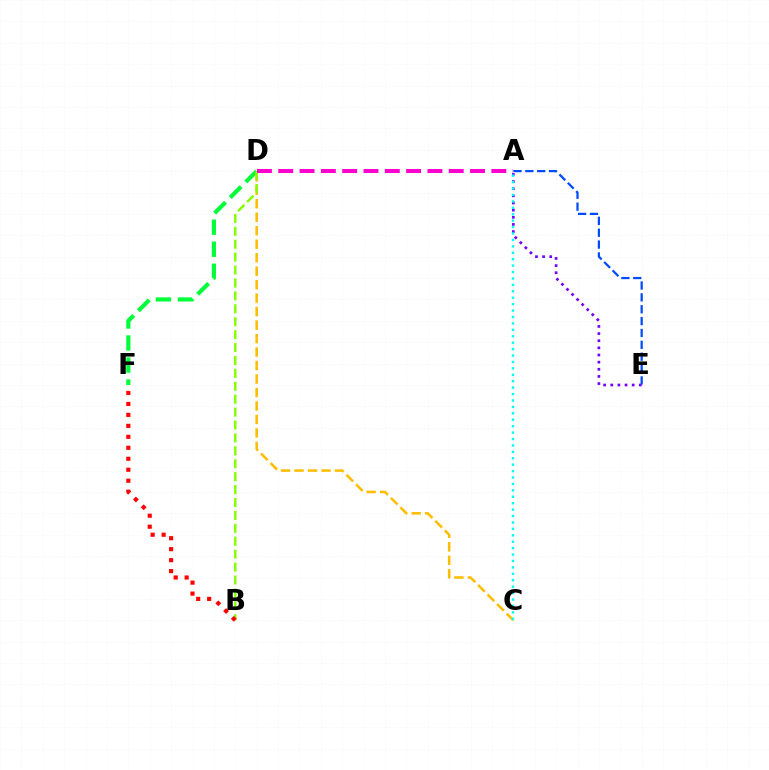{('D', 'F'): [{'color': '#00ff39', 'line_style': 'dashed', 'thickness': 2.99}], ('C', 'D'): [{'color': '#ffbd00', 'line_style': 'dashed', 'thickness': 1.83}], ('A', 'E'): [{'color': '#004bff', 'line_style': 'dashed', 'thickness': 1.61}, {'color': '#7200ff', 'line_style': 'dotted', 'thickness': 1.94}], ('B', 'D'): [{'color': '#84ff00', 'line_style': 'dashed', 'thickness': 1.75}], ('B', 'F'): [{'color': '#ff0000', 'line_style': 'dotted', 'thickness': 2.98}], ('A', 'D'): [{'color': '#ff00cf', 'line_style': 'dashed', 'thickness': 2.89}], ('A', 'C'): [{'color': '#00fff6', 'line_style': 'dotted', 'thickness': 1.74}]}